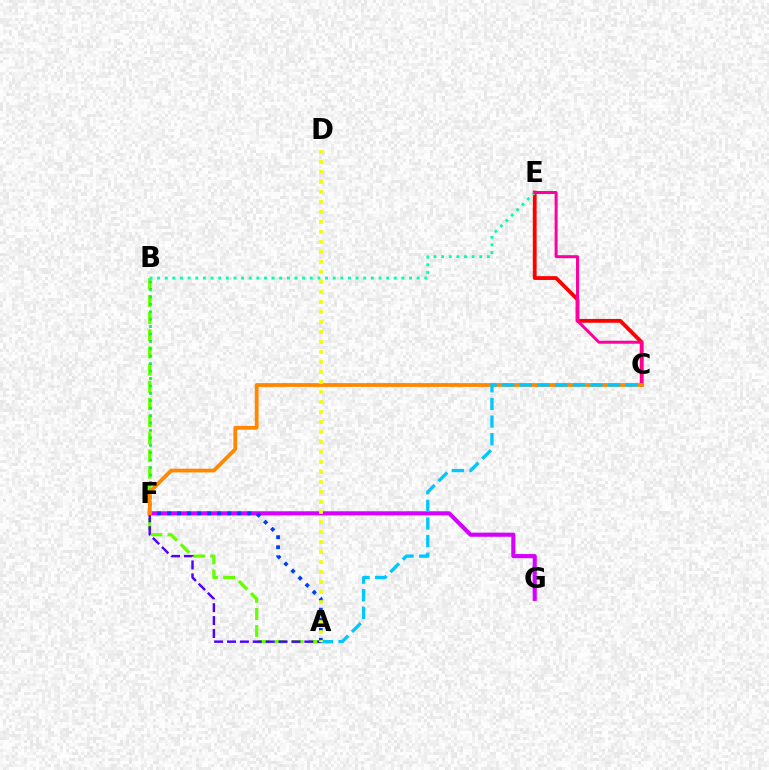{('A', 'B'): [{'color': '#66ff00', 'line_style': 'dashed', 'thickness': 2.33}], ('F', 'G'): [{'color': '#d600ff', 'line_style': 'solid', 'thickness': 2.97}], ('B', 'F'): [{'color': '#00ff27', 'line_style': 'dotted', 'thickness': 2.02}], ('C', 'E'): [{'color': '#ff0000', 'line_style': 'solid', 'thickness': 2.75}, {'color': '#ff00a0', 'line_style': 'solid', 'thickness': 2.15}], ('B', 'E'): [{'color': '#00ffaf', 'line_style': 'dotted', 'thickness': 2.07}], ('A', 'F'): [{'color': '#4f00ff', 'line_style': 'dashed', 'thickness': 1.75}, {'color': '#003fff', 'line_style': 'dotted', 'thickness': 2.72}], ('C', 'F'): [{'color': '#ff8800', 'line_style': 'solid', 'thickness': 2.73}], ('A', 'C'): [{'color': '#00c7ff', 'line_style': 'dashed', 'thickness': 2.39}], ('A', 'D'): [{'color': '#eeff00', 'line_style': 'dotted', 'thickness': 2.72}]}